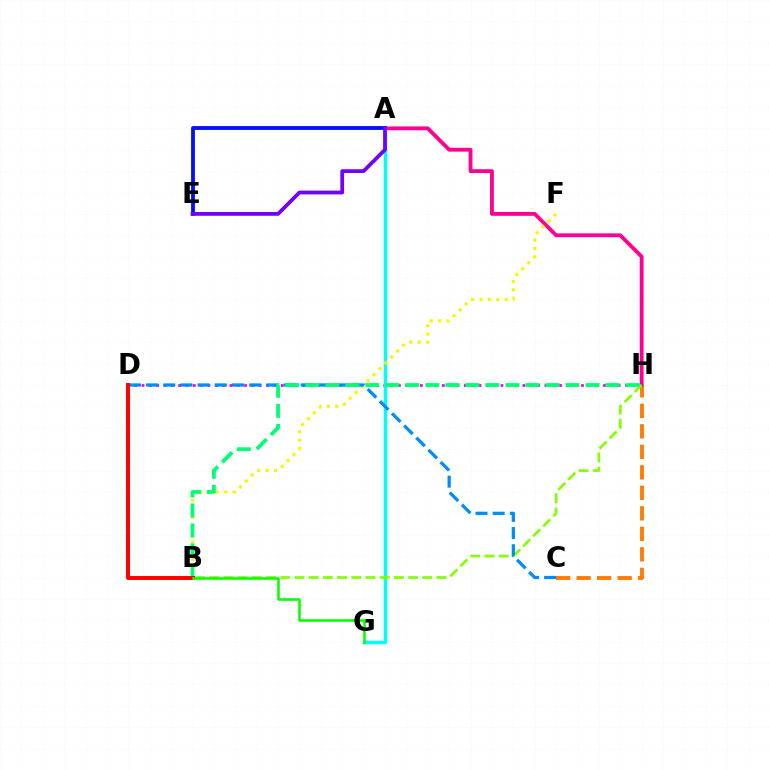{('D', 'H'): [{'color': '#ee00ff', 'line_style': 'dotted', 'thickness': 1.99}], ('A', 'G'): [{'color': '#00fff6', 'line_style': 'solid', 'thickness': 2.49}], ('C', 'H'): [{'color': '#ff7c00', 'line_style': 'dashed', 'thickness': 2.78}], ('A', 'H'): [{'color': '#ff0094', 'line_style': 'solid', 'thickness': 2.76}], ('B', 'F'): [{'color': '#fcf500', 'line_style': 'dotted', 'thickness': 2.28}], ('B', 'H'): [{'color': '#84ff00', 'line_style': 'dashed', 'thickness': 1.93}, {'color': '#00ff74', 'line_style': 'dashed', 'thickness': 2.72}], ('A', 'E'): [{'color': '#0010ff', 'line_style': 'solid', 'thickness': 2.75}, {'color': '#7200ff', 'line_style': 'solid', 'thickness': 2.71}], ('C', 'D'): [{'color': '#008cff', 'line_style': 'dashed', 'thickness': 2.33}], ('B', 'D'): [{'color': '#ff0000', 'line_style': 'solid', 'thickness': 2.85}], ('B', 'G'): [{'color': '#08ff00', 'line_style': 'solid', 'thickness': 1.85}]}